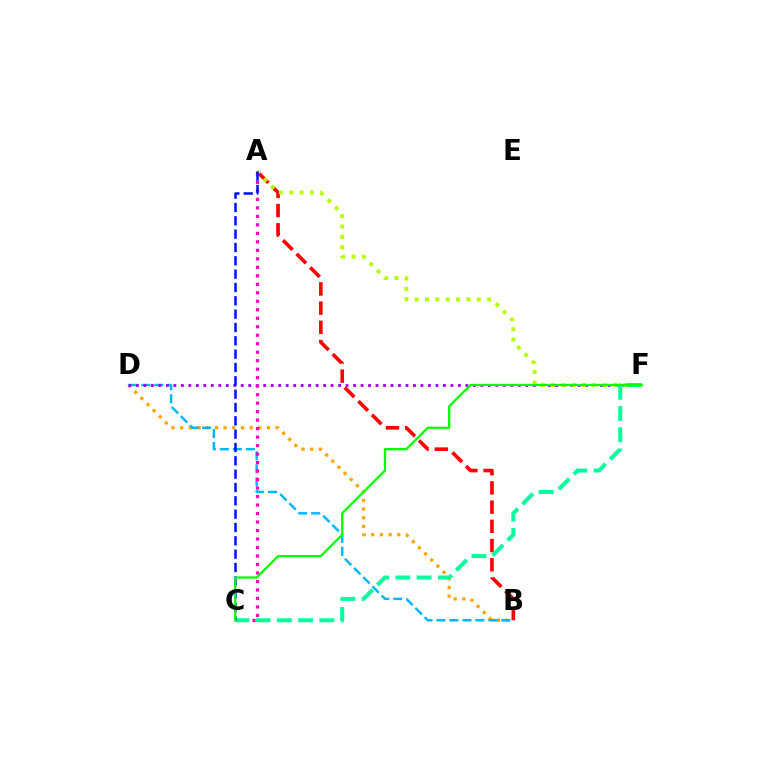{('B', 'D'): [{'color': '#ffa500', 'line_style': 'dotted', 'thickness': 2.36}, {'color': '#00b5ff', 'line_style': 'dashed', 'thickness': 1.77}], ('A', 'B'): [{'color': '#ff0000', 'line_style': 'dashed', 'thickness': 2.61}], ('D', 'F'): [{'color': '#9b00ff', 'line_style': 'dotted', 'thickness': 2.03}], ('A', 'F'): [{'color': '#b3ff00', 'line_style': 'dotted', 'thickness': 2.82}], ('A', 'C'): [{'color': '#ff00bd', 'line_style': 'dotted', 'thickness': 2.31}, {'color': '#0010ff', 'line_style': 'dashed', 'thickness': 1.81}], ('C', 'F'): [{'color': '#00ff9d', 'line_style': 'dashed', 'thickness': 2.89}, {'color': '#08ff00', 'line_style': 'solid', 'thickness': 1.63}]}